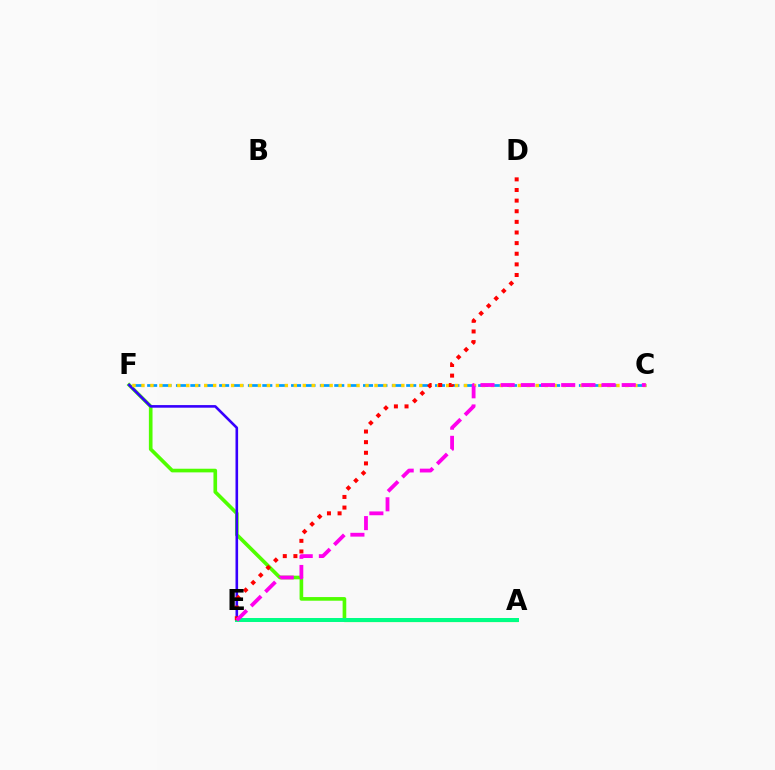{('A', 'F'): [{'color': '#4fff00', 'line_style': 'solid', 'thickness': 2.63}], ('C', 'F'): [{'color': '#009eff', 'line_style': 'dashed', 'thickness': 1.96}, {'color': '#ffd500', 'line_style': 'dotted', 'thickness': 2.43}], ('E', 'F'): [{'color': '#3700ff', 'line_style': 'solid', 'thickness': 1.88}], ('A', 'E'): [{'color': '#00ff86', 'line_style': 'solid', 'thickness': 2.87}], ('D', 'E'): [{'color': '#ff0000', 'line_style': 'dotted', 'thickness': 2.89}], ('C', 'E'): [{'color': '#ff00ed', 'line_style': 'dashed', 'thickness': 2.74}]}